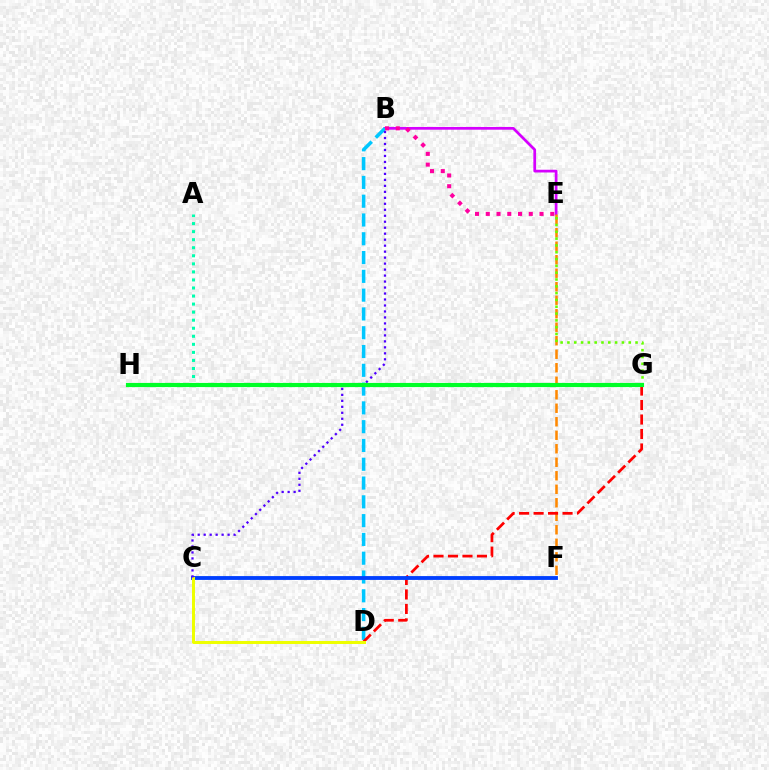{('B', 'E'): [{'color': '#d600ff', 'line_style': 'solid', 'thickness': 1.97}, {'color': '#ff00a0', 'line_style': 'dotted', 'thickness': 2.92}], ('A', 'H'): [{'color': '#00ffaf', 'line_style': 'dotted', 'thickness': 2.19}], ('E', 'F'): [{'color': '#ff8800', 'line_style': 'dashed', 'thickness': 1.83}], ('E', 'G'): [{'color': '#66ff00', 'line_style': 'dotted', 'thickness': 1.85}], ('B', 'D'): [{'color': '#00c7ff', 'line_style': 'dashed', 'thickness': 2.55}], ('D', 'G'): [{'color': '#ff0000', 'line_style': 'dashed', 'thickness': 1.97}], ('C', 'F'): [{'color': '#003fff', 'line_style': 'solid', 'thickness': 2.76}], ('C', 'D'): [{'color': '#eeff00', 'line_style': 'solid', 'thickness': 2.17}], ('B', 'C'): [{'color': '#4f00ff', 'line_style': 'dotted', 'thickness': 1.63}], ('G', 'H'): [{'color': '#00ff27', 'line_style': 'solid', 'thickness': 2.98}]}